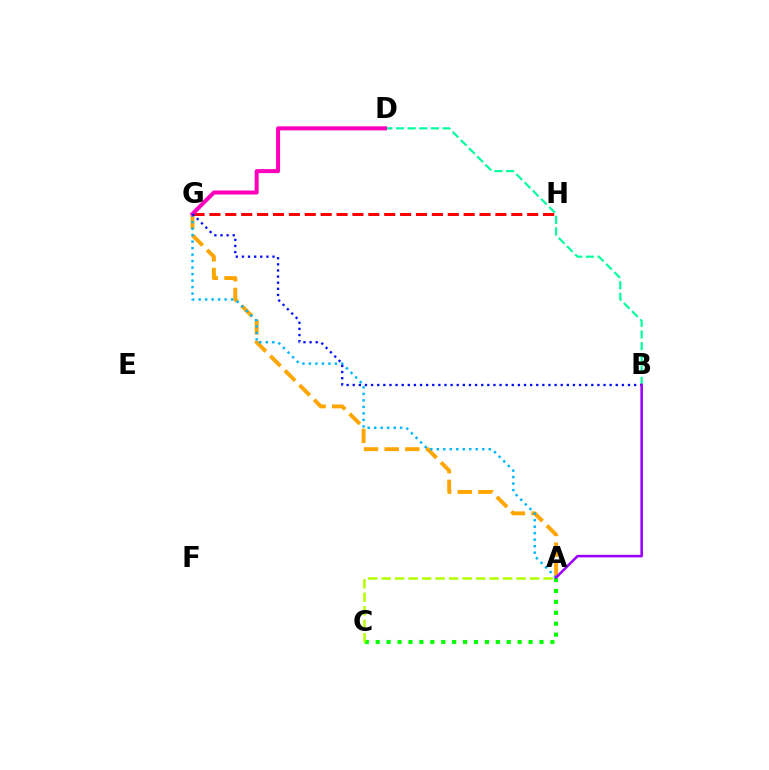{('A', 'C'): [{'color': '#08ff00', 'line_style': 'dotted', 'thickness': 2.97}, {'color': '#b3ff00', 'line_style': 'dashed', 'thickness': 1.83}], ('A', 'G'): [{'color': '#ffa500', 'line_style': 'dashed', 'thickness': 2.81}, {'color': '#00b5ff', 'line_style': 'dotted', 'thickness': 1.76}], ('B', 'D'): [{'color': '#00ff9d', 'line_style': 'dashed', 'thickness': 1.58}], ('G', 'H'): [{'color': '#ff0000', 'line_style': 'dashed', 'thickness': 2.16}], ('D', 'G'): [{'color': '#ff00bd', 'line_style': 'solid', 'thickness': 2.89}], ('B', 'G'): [{'color': '#0010ff', 'line_style': 'dotted', 'thickness': 1.66}], ('A', 'B'): [{'color': '#9b00ff', 'line_style': 'solid', 'thickness': 1.86}]}